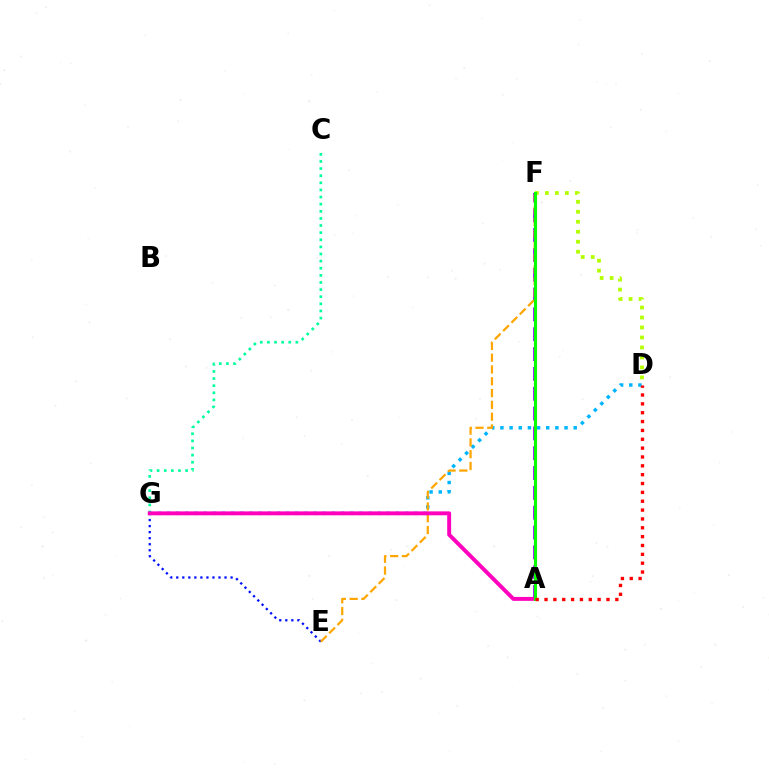{('E', 'G'): [{'color': '#0010ff', 'line_style': 'dotted', 'thickness': 1.64}], ('A', 'F'): [{'color': '#9b00ff', 'line_style': 'dashed', 'thickness': 2.69}, {'color': '#08ff00', 'line_style': 'solid', 'thickness': 2.23}], ('C', 'G'): [{'color': '#00ff9d', 'line_style': 'dotted', 'thickness': 1.93}], ('D', 'G'): [{'color': '#00b5ff', 'line_style': 'dotted', 'thickness': 2.49}], ('E', 'F'): [{'color': '#ffa500', 'line_style': 'dashed', 'thickness': 1.6}], ('A', 'G'): [{'color': '#ff00bd', 'line_style': 'solid', 'thickness': 2.82}], ('D', 'F'): [{'color': '#b3ff00', 'line_style': 'dotted', 'thickness': 2.71}], ('A', 'D'): [{'color': '#ff0000', 'line_style': 'dotted', 'thickness': 2.41}]}